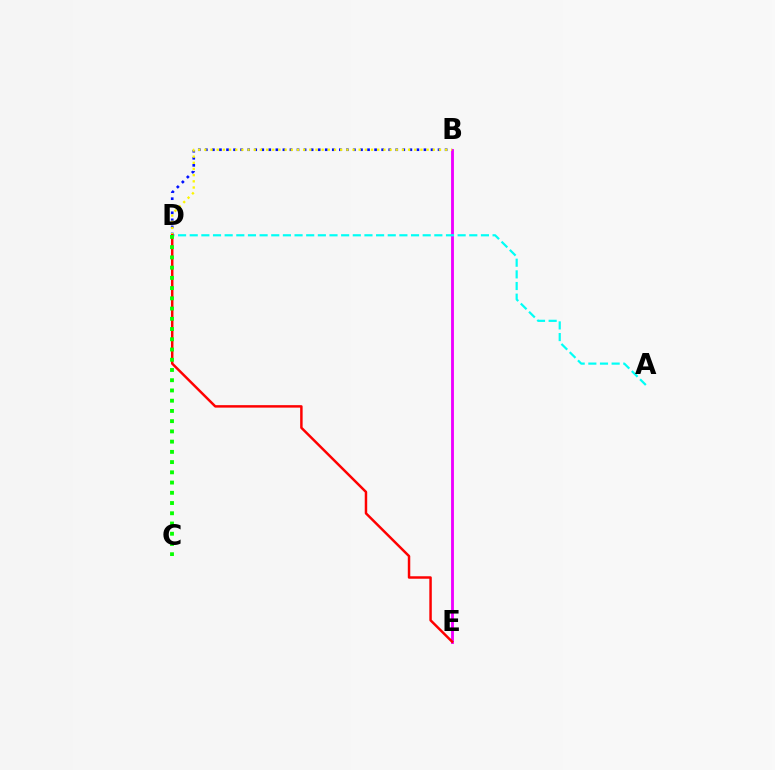{('B', 'E'): [{'color': '#ee00ff', 'line_style': 'solid', 'thickness': 2.06}], ('A', 'D'): [{'color': '#00fff6', 'line_style': 'dashed', 'thickness': 1.58}], ('B', 'D'): [{'color': '#0010ff', 'line_style': 'dotted', 'thickness': 1.92}, {'color': '#fcf500', 'line_style': 'dotted', 'thickness': 1.68}], ('D', 'E'): [{'color': '#ff0000', 'line_style': 'solid', 'thickness': 1.78}], ('C', 'D'): [{'color': '#08ff00', 'line_style': 'dotted', 'thickness': 2.78}]}